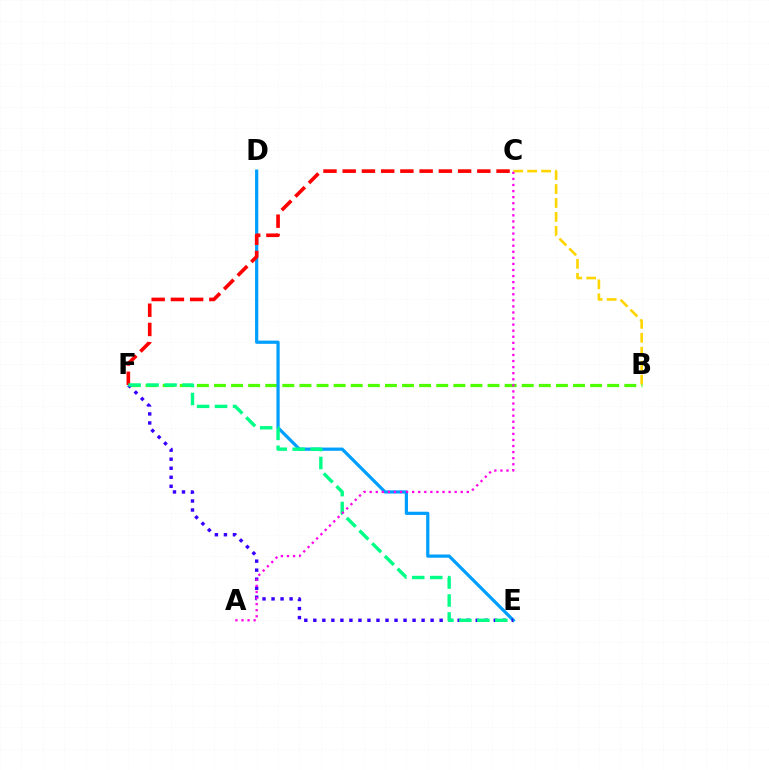{('B', 'C'): [{'color': '#ffd500', 'line_style': 'dashed', 'thickness': 1.9}], ('B', 'F'): [{'color': '#4fff00', 'line_style': 'dashed', 'thickness': 2.32}], ('D', 'E'): [{'color': '#009eff', 'line_style': 'solid', 'thickness': 2.31}], ('E', 'F'): [{'color': '#3700ff', 'line_style': 'dotted', 'thickness': 2.45}, {'color': '#00ff86', 'line_style': 'dashed', 'thickness': 2.44}], ('C', 'F'): [{'color': '#ff0000', 'line_style': 'dashed', 'thickness': 2.61}], ('A', 'C'): [{'color': '#ff00ed', 'line_style': 'dotted', 'thickness': 1.65}]}